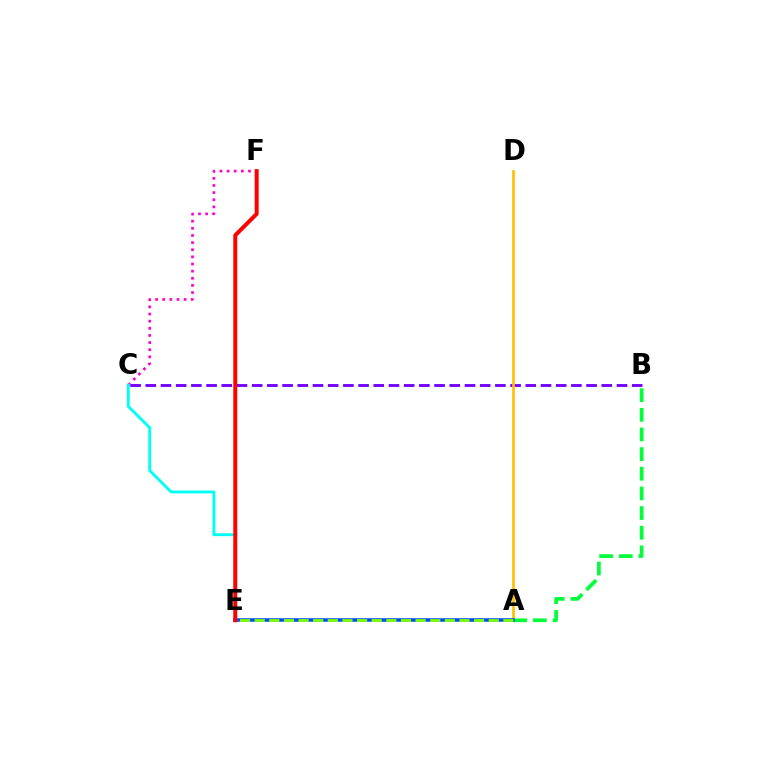{('B', 'C'): [{'color': '#7200ff', 'line_style': 'dashed', 'thickness': 2.07}], ('C', 'F'): [{'color': '#ff00cf', 'line_style': 'dotted', 'thickness': 1.94}], ('A', 'D'): [{'color': '#ffbd00', 'line_style': 'solid', 'thickness': 1.9}], ('C', 'E'): [{'color': '#00fff6', 'line_style': 'solid', 'thickness': 2.08}], ('A', 'B'): [{'color': '#00ff39', 'line_style': 'dashed', 'thickness': 2.67}], ('A', 'E'): [{'color': '#004bff', 'line_style': 'solid', 'thickness': 2.55}, {'color': '#84ff00', 'line_style': 'dashed', 'thickness': 1.99}], ('E', 'F'): [{'color': '#ff0000', 'line_style': 'solid', 'thickness': 2.87}]}